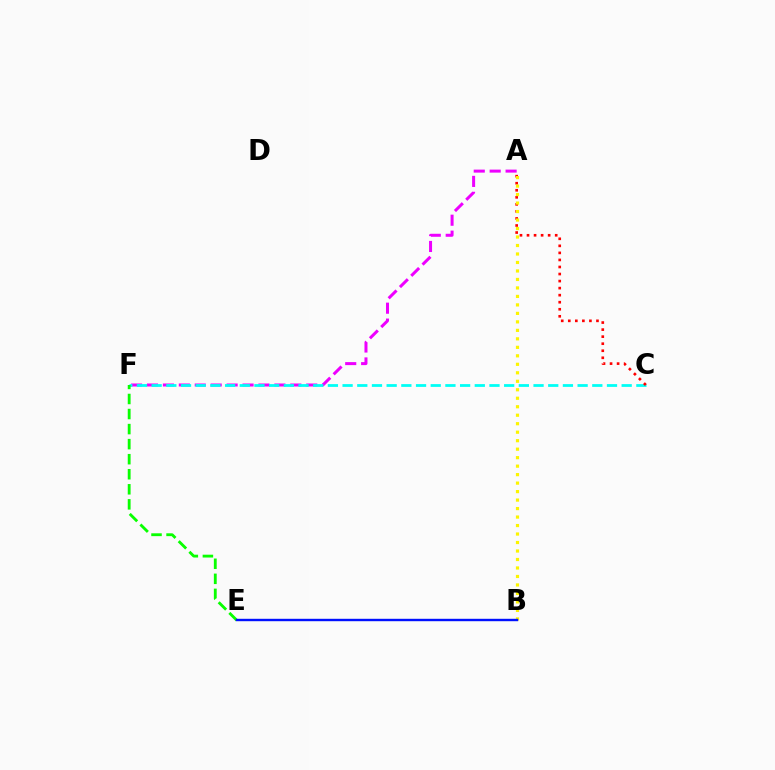{('A', 'F'): [{'color': '#ee00ff', 'line_style': 'dashed', 'thickness': 2.16}], ('C', 'F'): [{'color': '#00fff6', 'line_style': 'dashed', 'thickness': 2.0}], ('A', 'C'): [{'color': '#ff0000', 'line_style': 'dotted', 'thickness': 1.91}], ('A', 'B'): [{'color': '#fcf500', 'line_style': 'dotted', 'thickness': 2.31}], ('E', 'F'): [{'color': '#08ff00', 'line_style': 'dashed', 'thickness': 2.04}], ('B', 'E'): [{'color': '#0010ff', 'line_style': 'solid', 'thickness': 1.73}]}